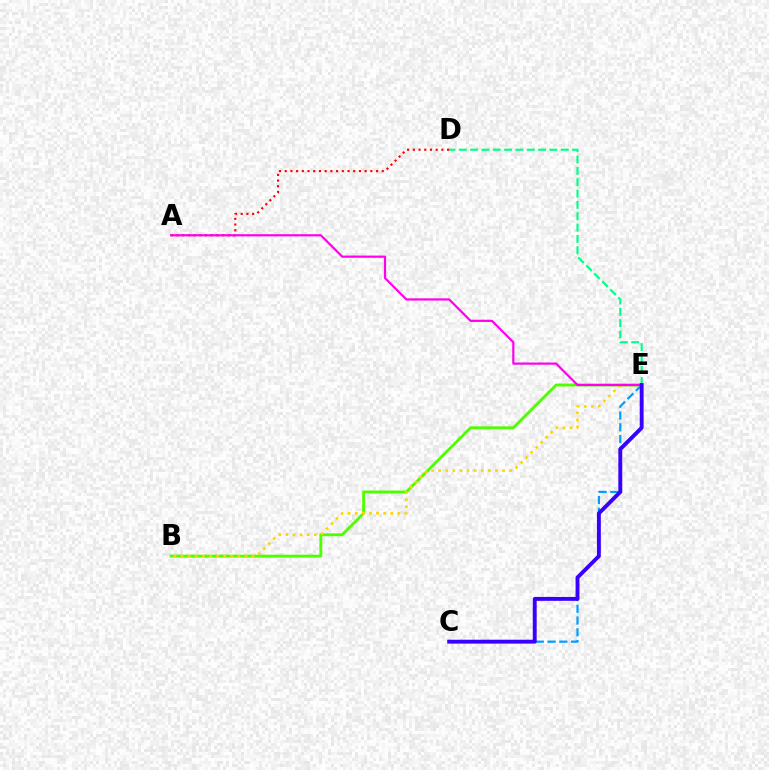{('C', 'E'): [{'color': '#009eff', 'line_style': 'dashed', 'thickness': 1.6}, {'color': '#3700ff', 'line_style': 'solid', 'thickness': 2.8}], ('B', 'E'): [{'color': '#4fff00', 'line_style': 'solid', 'thickness': 2.07}, {'color': '#ffd500', 'line_style': 'dotted', 'thickness': 1.93}], ('D', 'E'): [{'color': '#00ff86', 'line_style': 'dashed', 'thickness': 1.54}], ('A', 'D'): [{'color': '#ff0000', 'line_style': 'dotted', 'thickness': 1.55}], ('A', 'E'): [{'color': '#ff00ed', 'line_style': 'solid', 'thickness': 1.58}]}